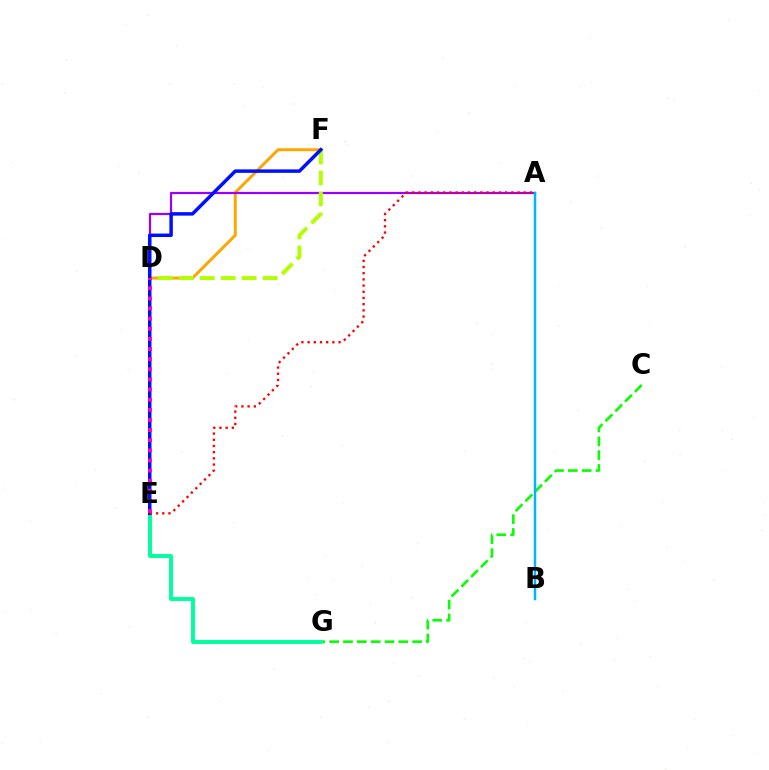{('C', 'G'): [{'color': '#08ff00', 'line_style': 'dashed', 'thickness': 1.88}], ('D', 'F'): [{'color': '#ffa500', 'line_style': 'solid', 'thickness': 2.13}, {'color': '#b3ff00', 'line_style': 'dashed', 'thickness': 2.85}], ('A', 'D'): [{'color': '#9b00ff', 'line_style': 'solid', 'thickness': 1.59}], ('E', 'G'): [{'color': '#00ff9d', 'line_style': 'solid', 'thickness': 2.84}], ('E', 'F'): [{'color': '#0010ff', 'line_style': 'solid', 'thickness': 2.51}], ('A', 'B'): [{'color': '#00b5ff', 'line_style': 'solid', 'thickness': 1.79}], ('A', 'E'): [{'color': '#ff0000', 'line_style': 'dotted', 'thickness': 1.68}], ('D', 'E'): [{'color': '#ff00bd', 'line_style': 'dotted', 'thickness': 2.75}]}